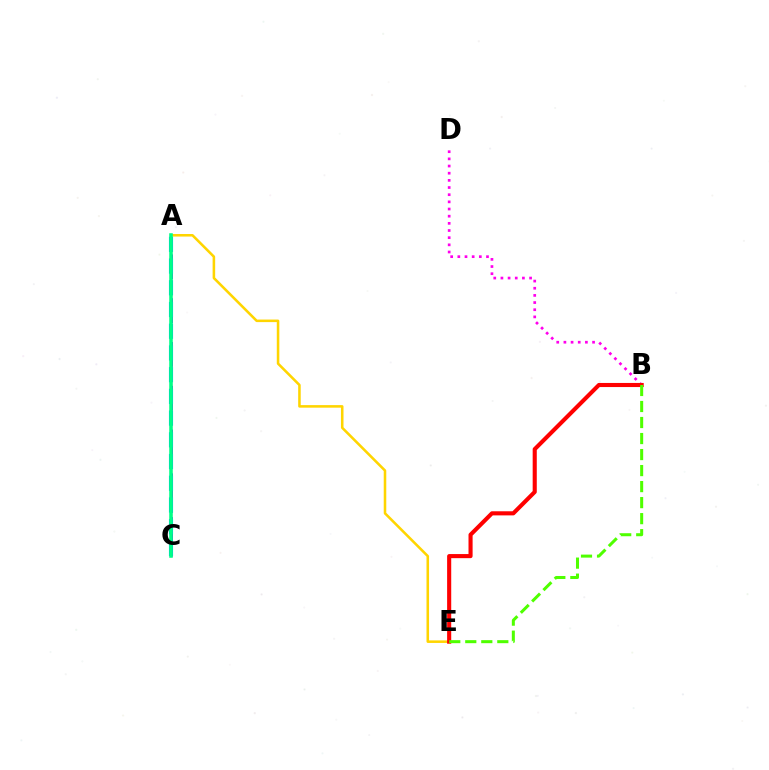{('A', 'E'): [{'color': '#ffd500', 'line_style': 'solid', 'thickness': 1.84}], ('B', 'D'): [{'color': '#ff00ed', 'line_style': 'dotted', 'thickness': 1.95}], ('B', 'E'): [{'color': '#ff0000', 'line_style': 'solid', 'thickness': 2.95}, {'color': '#4fff00', 'line_style': 'dashed', 'thickness': 2.18}], ('A', 'C'): [{'color': '#3700ff', 'line_style': 'dashed', 'thickness': 1.98}, {'color': '#009eff', 'line_style': 'dashed', 'thickness': 2.95}, {'color': '#00ff86', 'line_style': 'solid', 'thickness': 2.56}]}